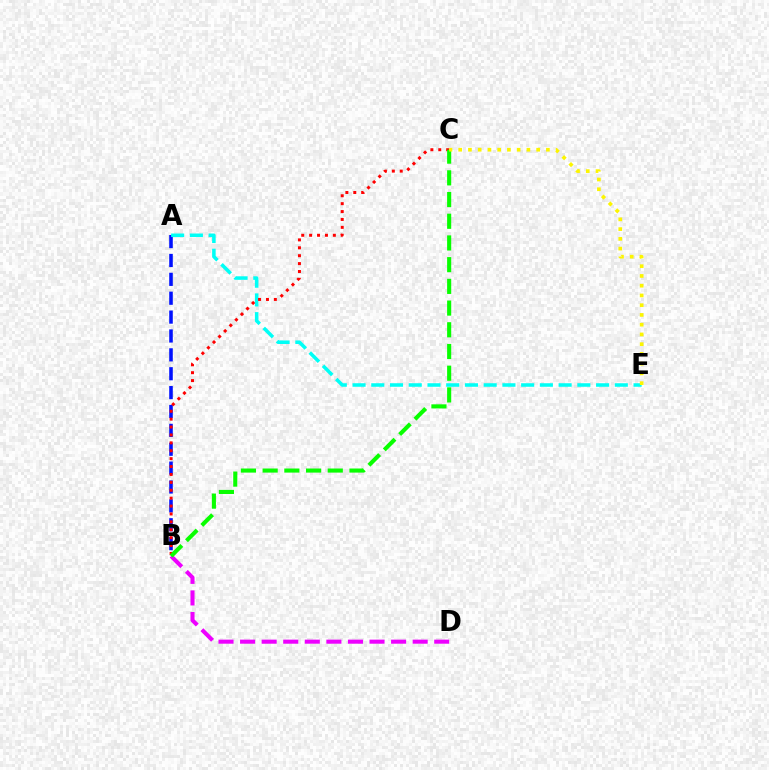{('A', 'B'): [{'color': '#0010ff', 'line_style': 'dashed', 'thickness': 2.56}], ('A', 'E'): [{'color': '#00fff6', 'line_style': 'dashed', 'thickness': 2.54}], ('B', 'C'): [{'color': '#ff0000', 'line_style': 'dotted', 'thickness': 2.15}, {'color': '#08ff00', 'line_style': 'dashed', 'thickness': 2.95}], ('B', 'D'): [{'color': '#ee00ff', 'line_style': 'dashed', 'thickness': 2.93}], ('C', 'E'): [{'color': '#fcf500', 'line_style': 'dotted', 'thickness': 2.65}]}